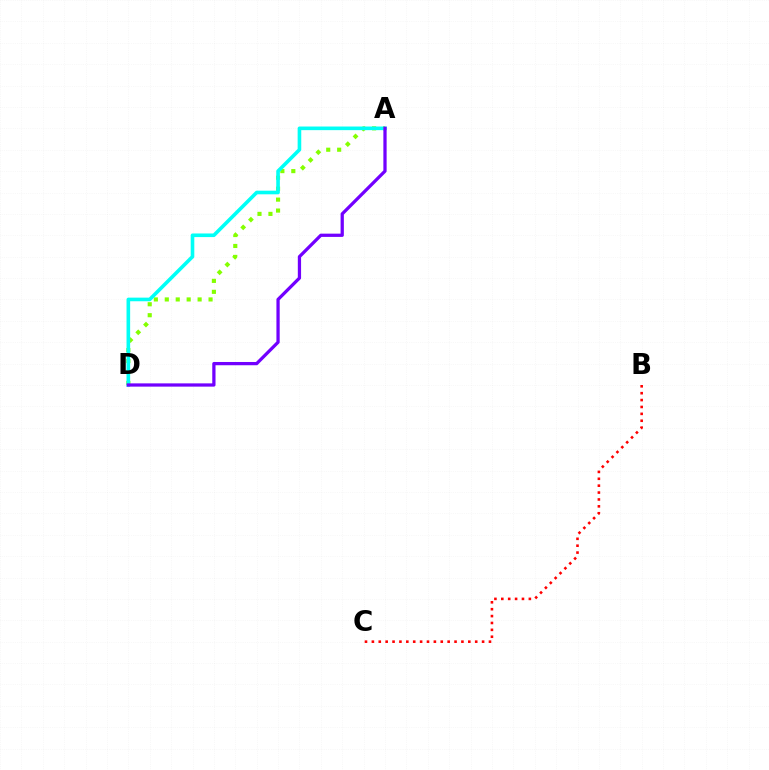{('A', 'D'): [{'color': '#84ff00', 'line_style': 'dotted', 'thickness': 2.97}, {'color': '#00fff6', 'line_style': 'solid', 'thickness': 2.61}, {'color': '#7200ff', 'line_style': 'solid', 'thickness': 2.35}], ('B', 'C'): [{'color': '#ff0000', 'line_style': 'dotted', 'thickness': 1.87}]}